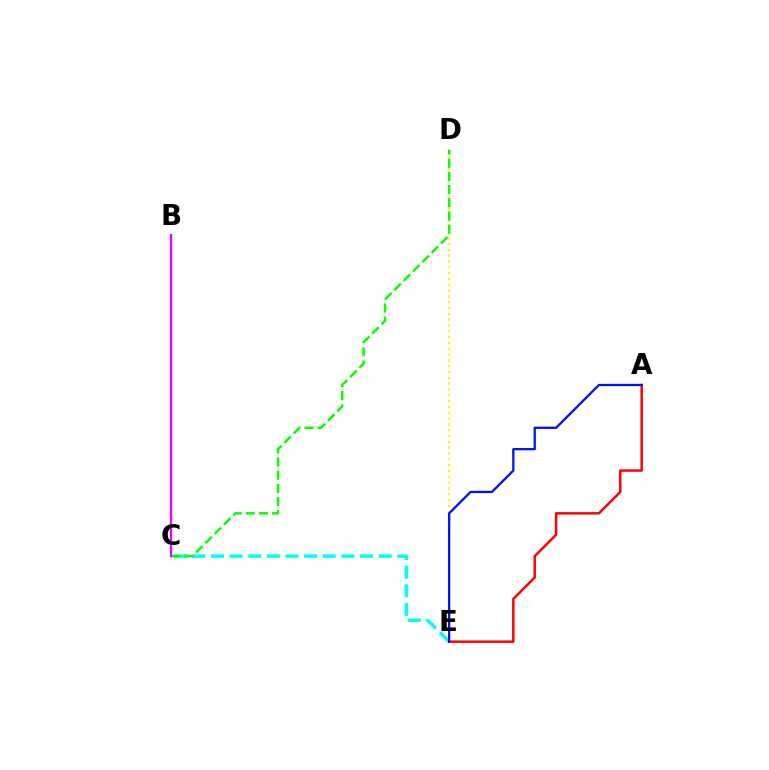{('D', 'E'): [{'color': '#fcf500', 'line_style': 'dotted', 'thickness': 1.58}], ('C', 'E'): [{'color': '#00fff6', 'line_style': 'dashed', 'thickness': 2.53}], ('C', 'D'): [{'color': '#08ff00', 'line_style': 'dashed', 'thickness': 1.79}], ('B', 'C'): [{'color': '#ee00ff', 'line_style': 'solid', 'thickness': 1.66}], ('A', 'E'): [{'color': '#ff0000', 'line_style': 'solid', 'thickness': 1.78}, {'color': '#0010ff', 'line_style': 'solid', 'thickness': 1.63}]}